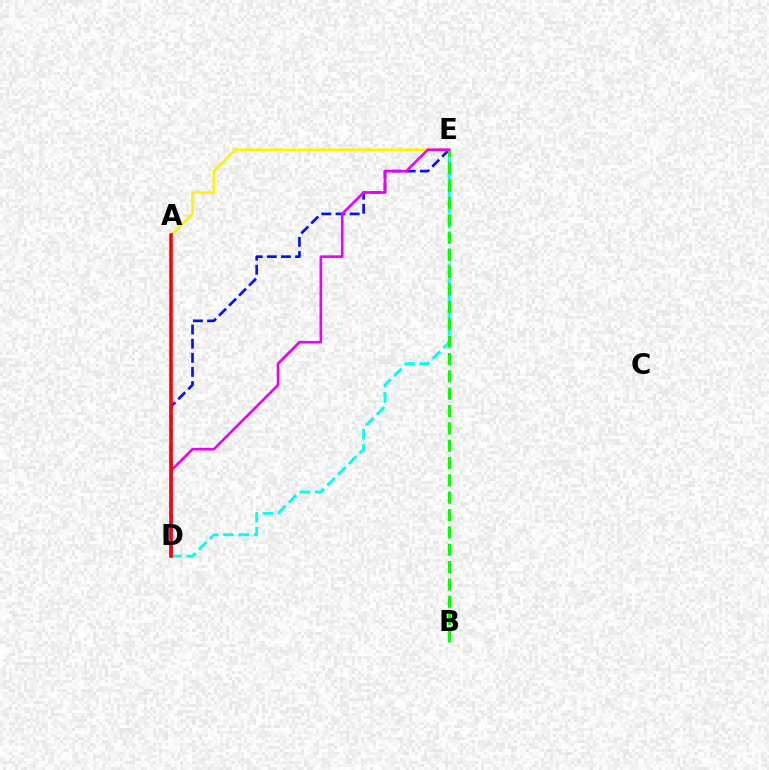{('D', 'E'): [{'color': '#00fff6', 'line_style': 'dashed', 'thickness': 2.07}, {'color': '#0010ff', 'line_style': 'dashed', 'thickness': 1.92}, {'color': '#ee00ff', 'line_style': 'solid', 'thickness': 1.89}], ('A', 'E'): [{'color': '#fcf500', 'line_style': 'solid', 'thickness': 1.88}], ('B', 'E'): [{'color': '#08ff00', 'line_style': 'dashed', 'thickness': 2.36}], ('A', 'D'): [{'color': '#ff0000', 'line_style': 'solid', 'thickness': 2.55}]}